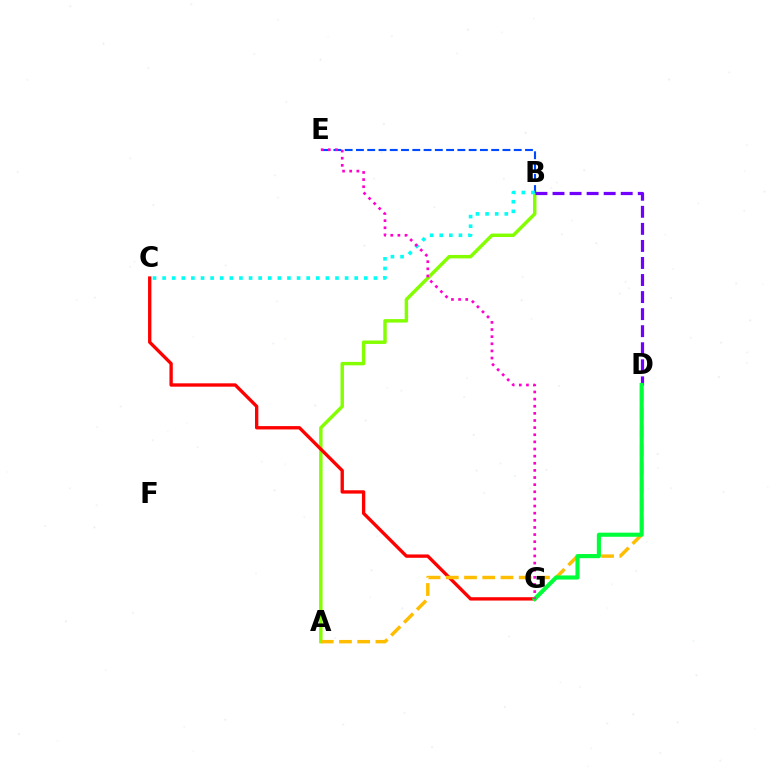{('A', 'B'): [{'color': '#84ff00', 'line_style': 'solid', 'thickness': 2.48}], ('C', 'G'): [{'color': '#ff0000', 'line_style': 'solid', 'thickness': 2.41}], ('A', 'D'): [{'color': '#ffbd00', 'line_style': 'dashed', 'thickness': 2.48}], ('B', 'D'): [{'color': '#7200ff', 'line_style': 'dashed', 'thickness': 2.32}], ('B', 'E'): [{'color': '#004bff', 'line_style': 'dashed', 'thickness': 1.53}], ('B', 'C'): [{'color': '#00fff6', 'line_style': 'dotted', 'thickness': 2.61}], ('D', 'G'): [{'color': '#00ff39', 'line_style': 'solid', 'thickness': 2.96}], ('E', 'G'): [{'color': '#ff00cf', 'line_style': 'dotted', 'thickness': 1.94}]}